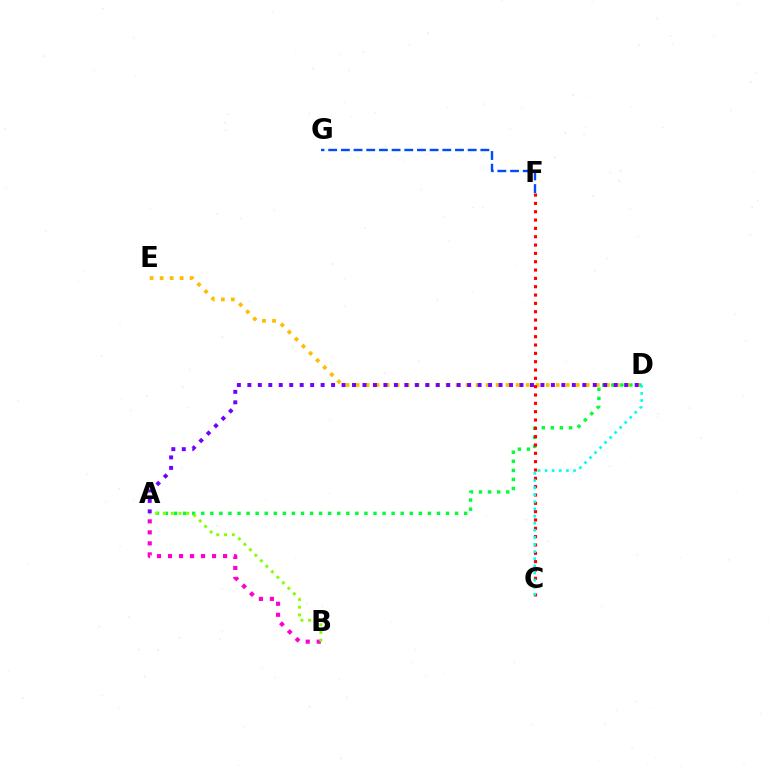{('A', 'B'): [{'color': '#ff00cf', 'line_style': 'dotted', 'thickness': 2.99}, {'color': '#84ff00', 'line_style': 'dotted', 'thickness': 2.11}], ('F', 'G'): [{'color': '#004bff', 'line_style': 'dashed', 'thickness': 1.72}], ('A', 'D'): [{'color': '#00ff39', 'line_style': 'dotted', 'thickness': 2.46}, {'color': '#7200ff', 'line_style': 'dotted', 'thickness': 2.84}], ('D', 'E'): [{'color': '#ffbd00', 'line_style': 'dotted', 'thickness': 2.72}], ('C', 'F'): [{'color': '#ff0000', 'line_style': 'dotted', 'thickness': 2.26}], ('C', 'D'): [{'color': '#00fff6', 'line_style': 'dotted', 'thickness': 1.93}]}